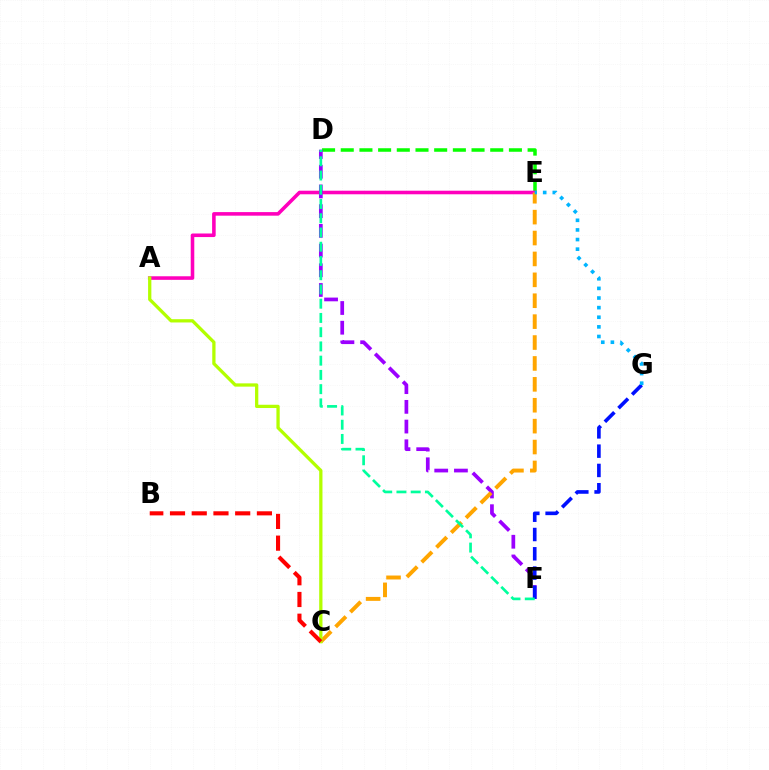{('D', 'E'): [{'color': '#08ff00', 'line_style': 'dashed', 'thickness': 2.54}], ('A', 'E'): [{'color': '#ff00bd', 'line_style': 'solid', 'thickness': 2.57}], ('D', 'F'): [{'color': '#9b00ff', 'line_style': 'dashed', 'thickness': 2.68}, {'color': '#00ff9d', 'line_style': 'dashed', 'thickness': 1.93}], ('C', 'E'): [{'color': '#ffa500', 'line_style': 'dashed', 'thickness': 2.84}], ('A', 'C'): [{'color': '#b3ff00', 'line_style': 'solid', 'thickness': 2.36}], ('F', 'G'): [{'color': '#0010ff', 'line_style': 'dashed', 'thickness': 2.62}], ('E', 'G'): [{'color': '#00b5ff', 'line_style': 'dotted', 'thickness': 2.61}], ('B', 'C'): [{'color': '#ff0000', 'line_style': 'dashed', 'thickness': 2.95}]}